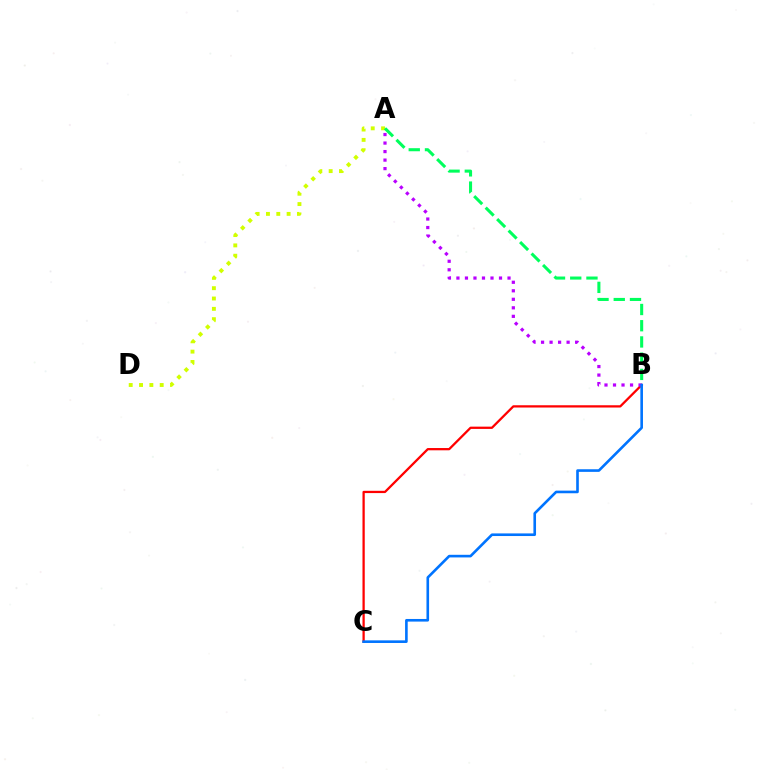{('B', 'C'): [{'color': '#ff0000', 'line_style': 'solid', 'thickness': 1.64}, {'color': '#0074ff', 'line_style': 'solid', 'thickness': 1.89}], ('A', 'B'): [{'color': '#b900ff', 'line_style': 'dotted', 'thickness': 2.31}, {'color': '#00ff5c', 'line_style': 'dashed', 'thickness': 2.2}], ('A', 'D'): [{'color': '#d1ff00', 'line_style': 'dotted', 'thickness': 2.81}]}